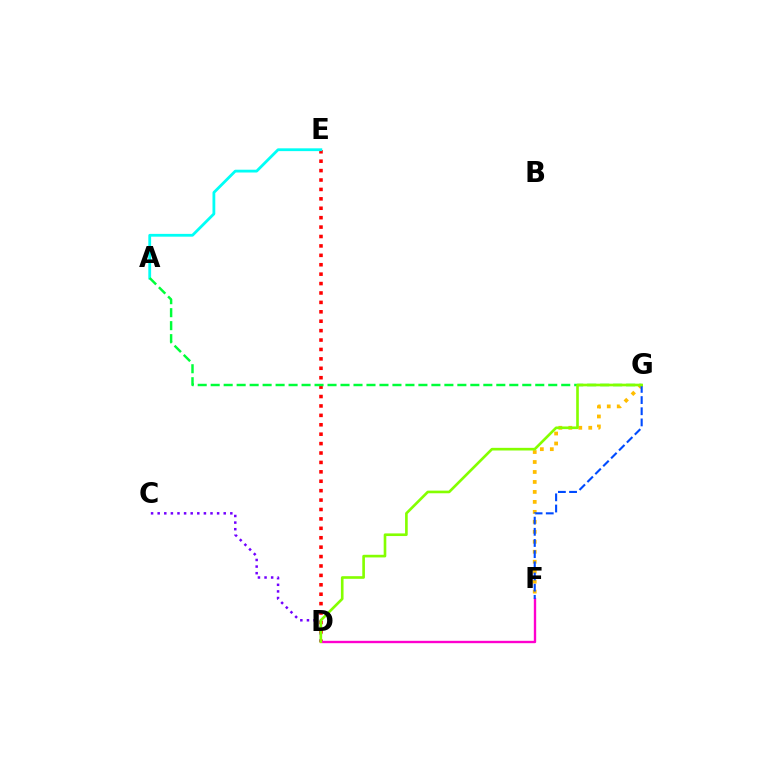{('D', 'E'): [{'color': '#ff0000', 'line_style': 'dotted', 'thickness': 2.56}], ('C', 'D'): [{'color': '#7200ff', 'line_style': 'dotted', 'thickness': 1.79}], ('F', 'G'): [{'color': '#ffbd00', 'line_style': 'dotted', 'thickness': 2.71}, {'color': '#004bff', 'line_style': 'dashed', 'thickness': 1.52}], ('A', 'E'): [{'color': '#00fff6', 'line_style': 'solid', 'thickness': 2.01}], ('A', 'G'): [{'color': '#00ff39', 'line_style': 'dashed', 'thickness': 1.76}], ('D', 'F'): [{'color': '#ff00cf', 'line_style': 'solid', 'thickness': 1.7}], ('D', 'G'): [{'color': '#84ff00', 'line_style': 'solid', 'thickness': 1.9}]}